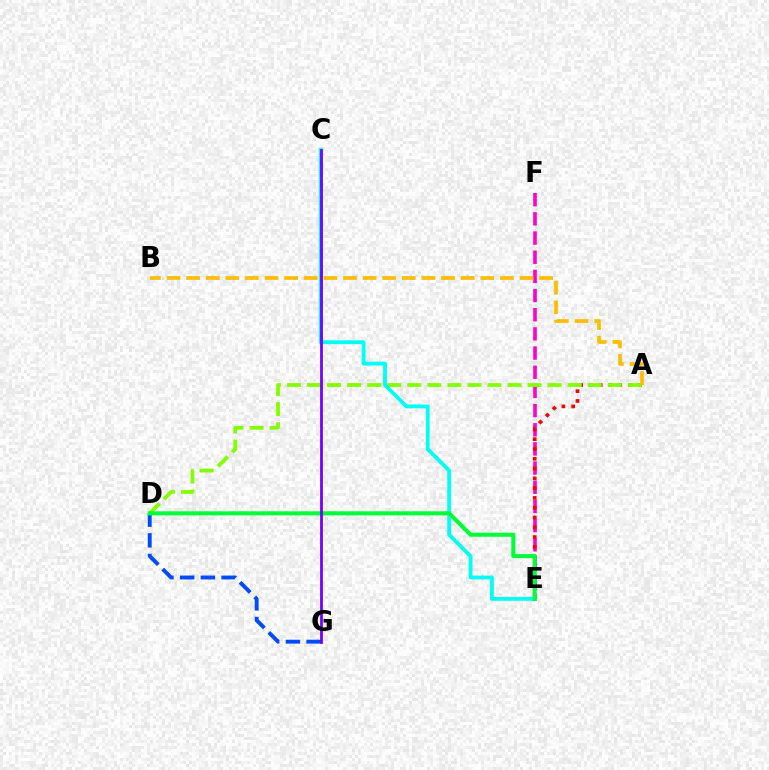{('E', 'F'): [{'color': '#ff00cf', 'line_style': 'dashed', 'thickness': 2.6}], ('A', 'E'): [{'color': '#ff0000', 'line_style': 'dotted', 'thickness': 2.66}], ('A', 'D'): [{'color': '#84ff00', 'line_style': 'dashed', 'thickness': 2.72}], ('D', 'G'): [{'color': '#004bff', 'line_style': 'dashed', 'thickness': 2.81}], ('C', 'E'): [{'color': '#00fff6', 'line_style': 'solid', 'thickness': 2.74}], ('A', 'B'): [{'color': '#ffbd00', 'line_style': 'dashed', 'thickness': 2.66}], ('D', 'E'): [{'color': '#00ff39', 'line_style': 'solid', 'thickness': 2.92}], ('C', 'G'): [{'color': '#7200ff', 'line_style': 'solid', 'thickness': 1.98}]}